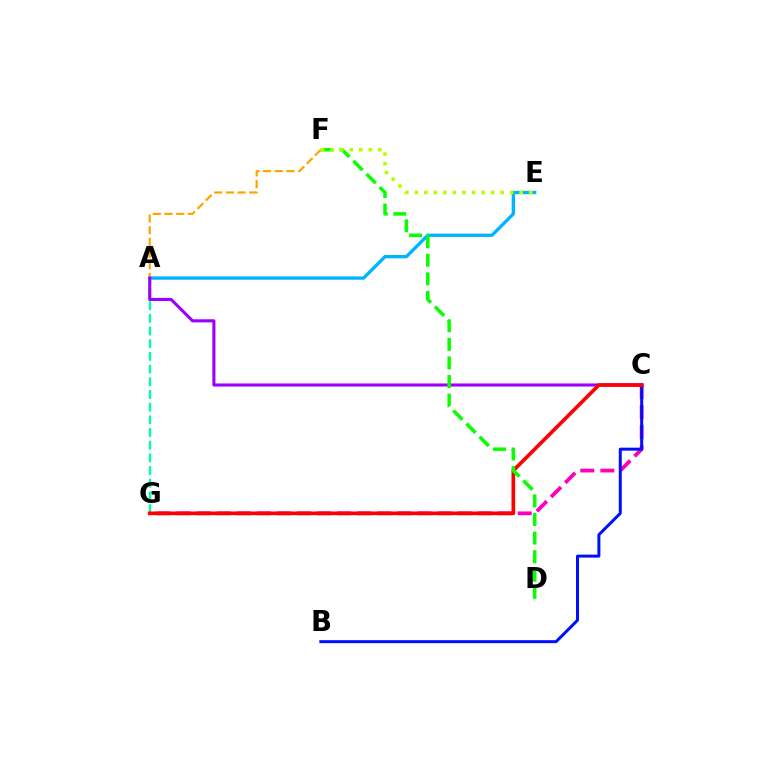{('A', 'E'): [{'color': '#00b5ff', 'line_style': 'solid', 'thickness': 2.39}], ('C', 'G'): [{'color': '#ff00bd', 'line_style': 'dashed', 'thickness': 2.73}, {'color': '#ff0000', 'line_style': 'solid', 'thickness': 2.65}], ('A', 'G'): [{'color': '#00ff9d', 'line_style': 'dashed', 'thickness': 1.72}], ('B', 'C'): [{'color': '#0010ff', 'line_style': 'solid', 'thickness': 2.16}], ('A', 'F'): [{'color': '#ffa500', 'line_style': 'dashed', 'thickness': 1.59}], ('A', 'C'): [{'color': '#9b00ff', 'line_style': 'solid', 'thickness': 2.22}], ('D', 'F'): [{'color': '#08ff00', 'line_style': 'dashed', 'thickness': 2.53}], ('E', 'F'): [{'color': '#b3ff00', 'line_style': 'dotted', 'thickness': 2.59}]}